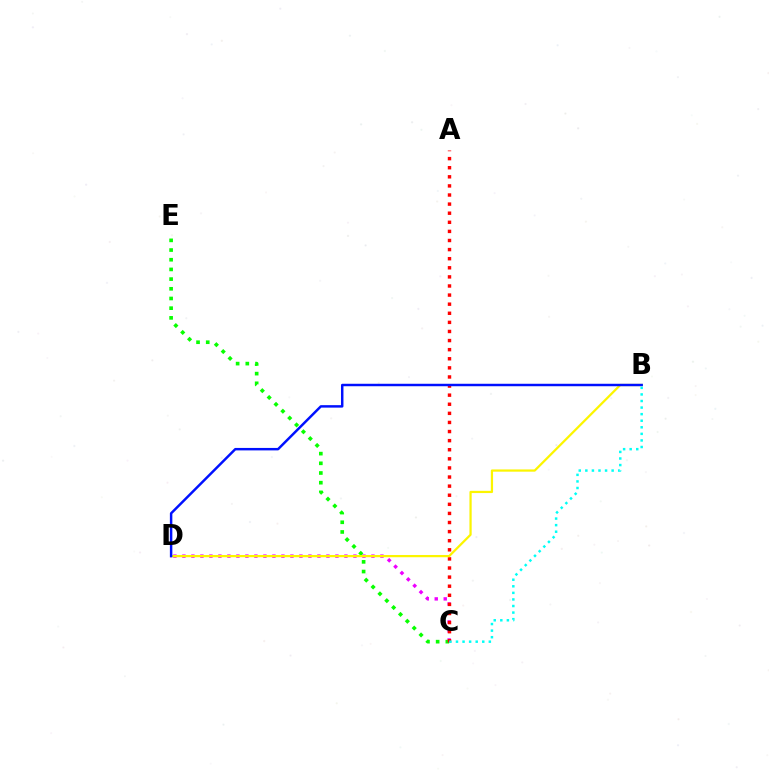{('C', 'D'): [{'color': '#ee00ff', 'line_style': 'dotted', 'thickness': 2.45}], ('C', 'E'): [{'color': '#08ff00', 'line_style': 'dotted', 'thickness': 2.63}], ('A', 'C'): [{'color': '#ff0000', 'line_style': 'dotted', 'thickness': 2.47}], ('B', 'D'): [{'color': '#fcf500', 'line_style': 'solid', 'thickness': 1.61}, {'color': '#0010ff', 'line_style': 'solid', 'thickness': 1.77}], ('B', 'C'): [{'color': '#00fff6', 'line_style': 'dotted', 'thickness': 1.79}]}